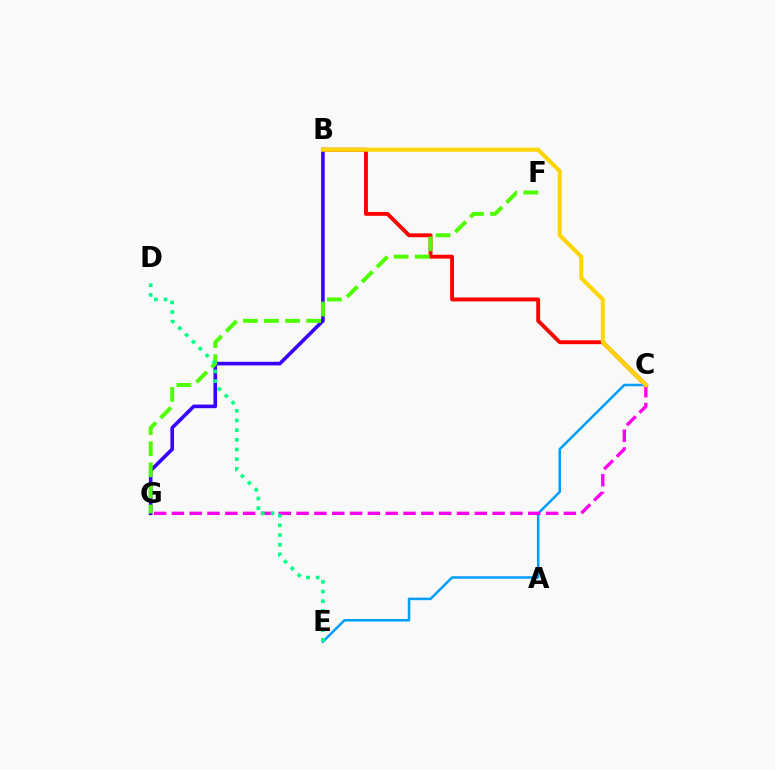{('B', 'C'): [{'color': '#ff0000', 'line_style': 'solid', 'thickness': 2.8}, {'color': '#ffd500', 'line_style': 'solid', 'thickness': 2.91}], ('B', 'G'): [{'color': '#3700ff', 'line_style': 'solid', 'thickness': 2.6}], ('C', 'E'): [{'color': '#009eff', 'line_style': 'solid', 'thickness': 1.81}], ('C', 'G'): [{'color': '#ff00ed', 'line_style': 'dashed', 'thickness': 2.42}], ('F', 'G'): [{'color': '#4fff00', 'line_style': 'dashed', 'thickness': 2.87}], ('D', 'E'): [{'color': '#00ff86', 'line_style': 'dotted', 'thickness': 2.63}]}